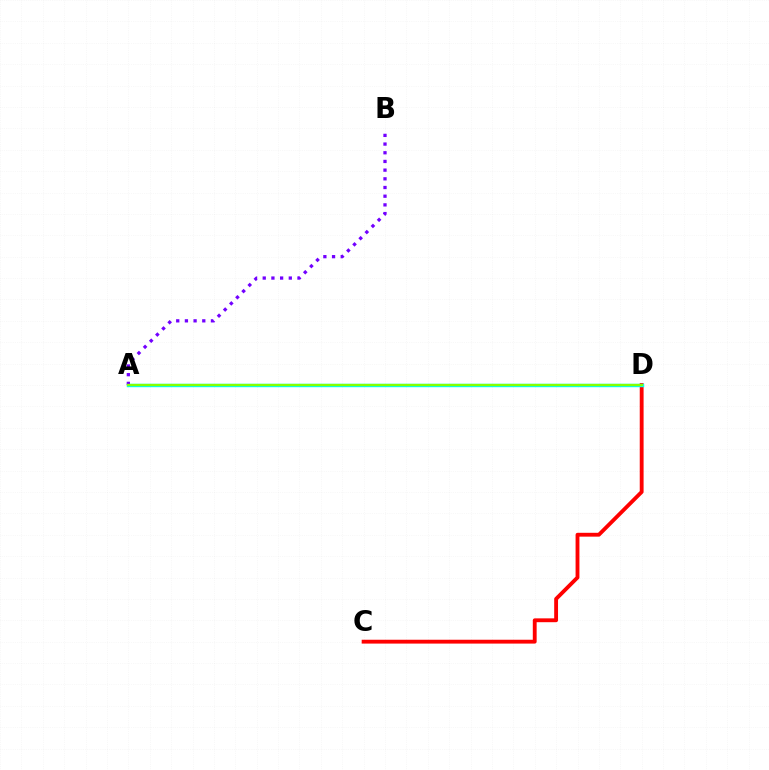{('C', 'D'): [{'color': '#ff0000', 'line_style': 'solid', 'thickness': 2.77}], ('A', 'D'): [{'color': '#00fff6', 'line_style': 'solid', 'thickness': 2.47}, {'color': '#84ff00', 'line_style': 'solid', 'thickness': 1.64}], ('A', 'B'): [{'color': '#7200ff', 'line_style': 'dotted', 'thickness': 2.36}]}